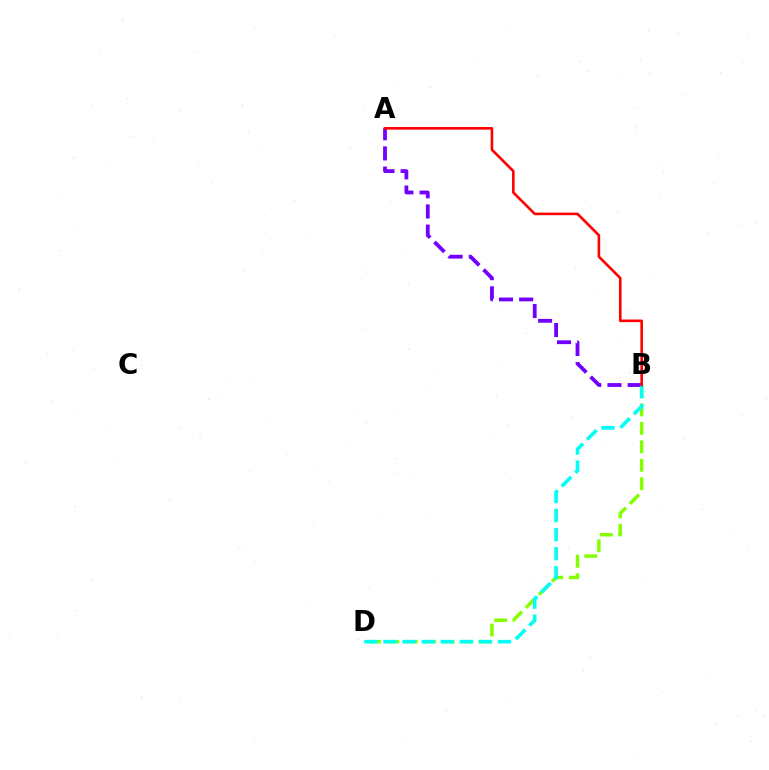{('B', 'D'): [{'color': '#84ff00', 'line_style': 'dashed', 'thickness': 2.51}, {'color': '#00fff6', 'line_style': 'dashed', 'thickness': 2.59}], ('A', 'B'): [{'color': '#7200ff', 'line_style': 'dashed', 'thickness': 2.74}, {'color': '#ff0000', 'line_style': 'solid', 'thickness': 1.88}]}